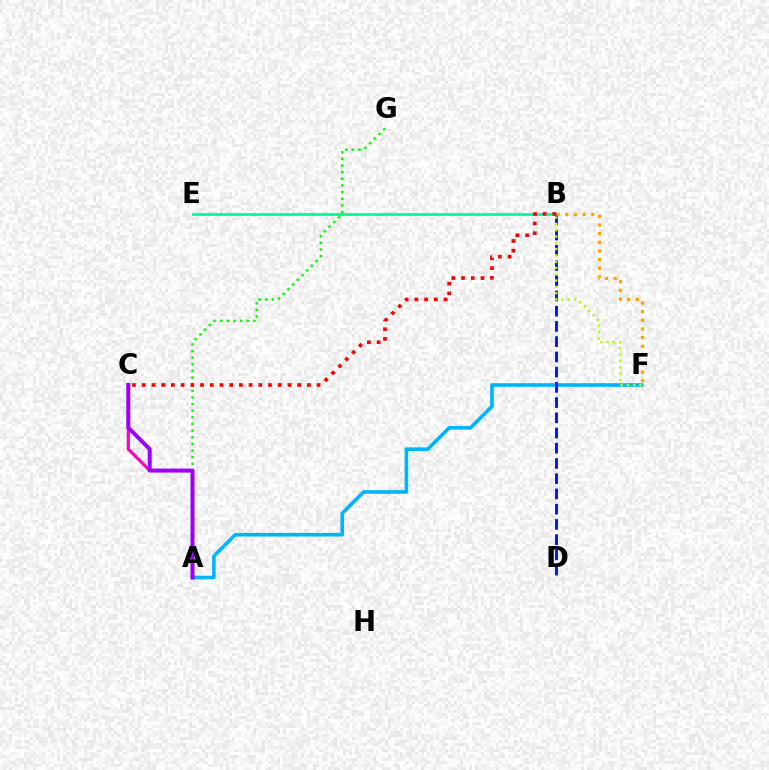{('B', 'E'): [{'color': '#00ff9d', 'line_style': 'solid', 'thickness': 2.05}], ('A', 'F'): [{'color': '#00b5ff', 'line_style': 'solid', 'thickness': 2.61}], ('B', 'D'): [{'color': '#0010ff', 'line_style': 'dashed', 'thickness': 2.07}], ('A', 'C'): [{'color': '#ff00bd', 'line_style': 'solid', 'thickness': 2.28}, {'color': '#9b00ff', 'line_style': 'solid', 'thickness': 2.84}], ('B', 'F'): [{'color': '#b3ff00', 'line_style': 'dotted', 'thickness': 1.71}, {'color': '#ffa500', 'line_style': 'dotted', 'thickness': 2.35}], ('A', 'G'): [{'color': '#08ff00', 'line_style': 'dotted', 'thickness': 1.8}], ('B', 'C'): [{'color': '#ff0000', 'line_style': 'dotted', 'thickness': 2.64}]}